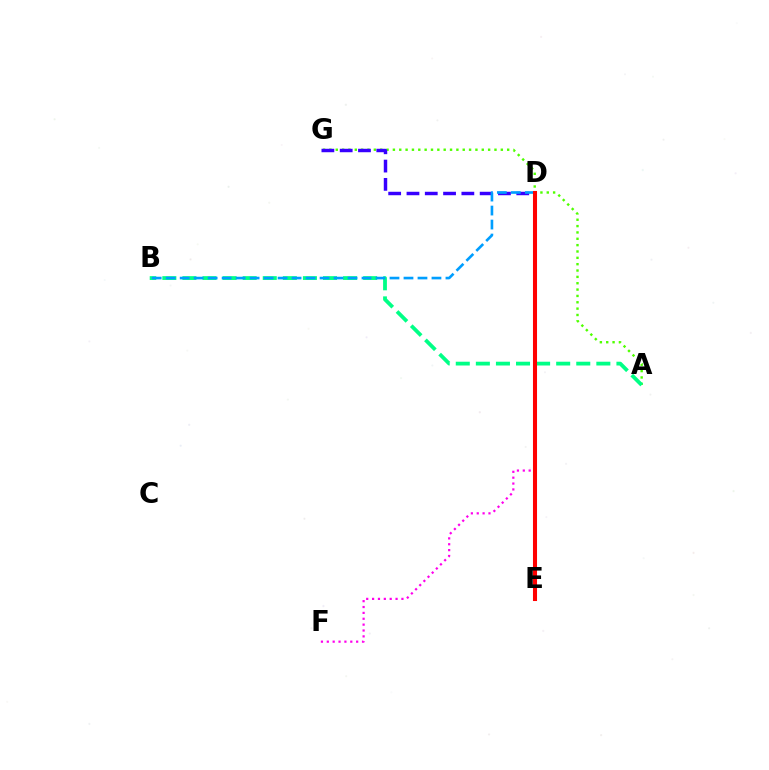{('A', 'G'): [{'color': '#4fff00', 'line_style': 'dotted', 'thickness': 1.73}], ('D', 'F'): [{'color': '#ff00ed', 'line_style': 'dotted', 'thickness': 1.59}], ('D', 'E'): [{'color': '#ffd500', 'line_style': 'solid', 'thickness': 2.1}, {'color': '#ff0000', 'line_style': 'solid', 'thickness': 2.93}], ('A', 'B'): [{'color': '#00ff86', 'line_style': 'dashed', 'thickness': 2.73}], ('D', 'G'): [{'color': '#3700ff', 'line_style': 'dashed', 'thickness': 2.49}], ('B', 'D'): [{'color': '#009eff', 'line_style': 'dashed', 'thickness': 1.9}]}